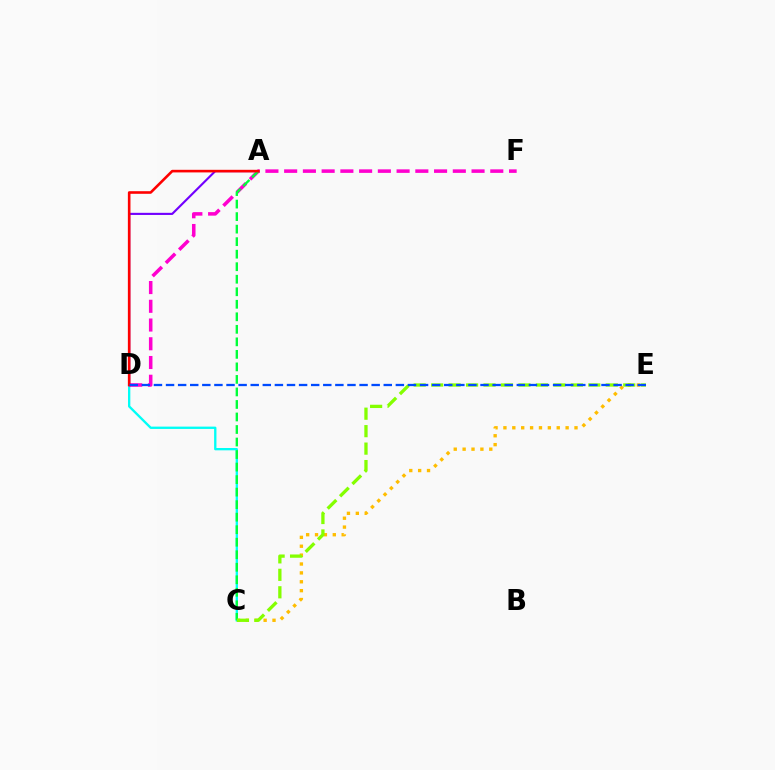{('C', 'E'): [{'color': '#ffbd00', 'line_style': 'dotted', 'thickness': 2.41}, {'color': '#84ff00', 'line_style': 'dashed', 'thickness': 2.37}], ('A', 'D'): [{'color': '#7200ff', 'line_style': 'solid', 'thickness': 1.53}, {'color': '#ff0000', 'line_style': 'solid', 'thickness': 1.87}], ('C', 'D'): [{'color': '#00fff6', 'line_style': 'solid', 'thickness': 1.68}], ('D', 'F'): [{'color': '#ff00cf', 'line_style': 'dashed', 'thickness': 2.55}], ('A', 'C'): [{'color': '#00ff39', 'line_style': 'dashed', 'thickness': 1.7}], ('D', 'E'): [{'color': '#004bff', 'line_style': 'dashed', 'thickness': 1.64}]}